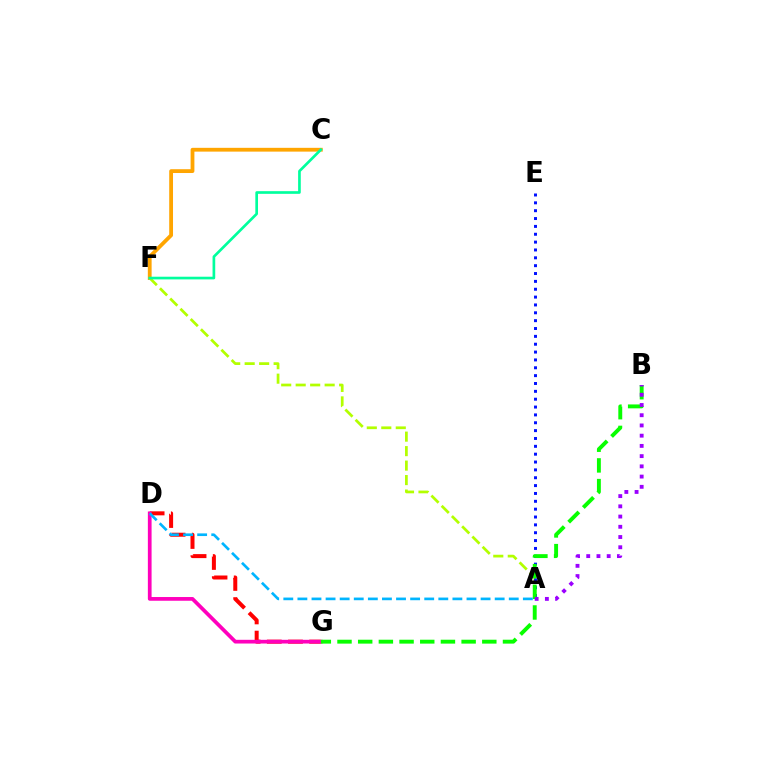{('C', 'F'): [{'color': '#ffa500', 'line_style': 'solid', 'thickness': 2.74}, {'color': '#00ff9d', 'line_style': 'solid', 'thickness': 1.92}], ('D', 'G'): [{'color': '#ff0000', 'line_style': 'dashed', 'thickness': 2.88}, {'color': '#ff00bd', 'line_style': 'solid', 'thickness': 2.68}], ('A', 'F'): [{'color': '#b3ff00', 'line_style': 'dashed', 'thickness': 1.97}], ('A', 'E'): [{'color': '#0010ff', 'line_style': 'dotted', 'thickness': 2.13}], ('B', 'G'): [{'color': '#08ff00', 'line_style': 'dashed', 'thickness': 2.81}], ('A', 'B'): [{'color': '#9b00ff', 'line_style': 'dotted', 'thickness': 2.78}], ('A', 'D'): [{'color': '#00b5ff', 'line_style': 'dashed', 'thickness': 1.91}]}